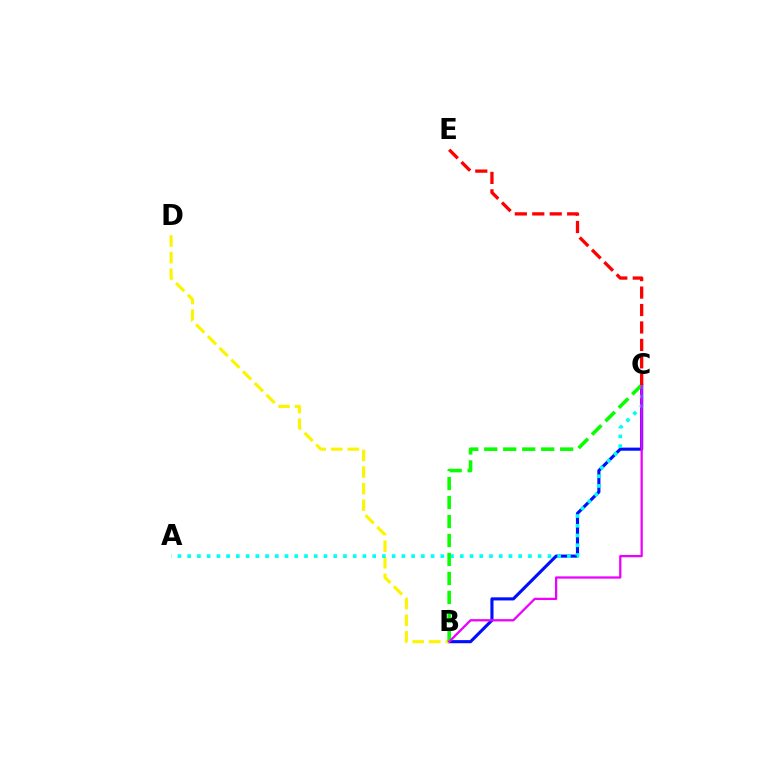{('B', 'C'): [{'color': '#0010ff', 'line_style': 'solid', 'thickness': 2.24}, {'color': '#08ff00', 'line_style': 'dashed', 'thickness': 2.58}, {'color': '#ee00ff', 'line_style': 'solid', 'thickness': 1.64}], ('B', 'D'): [{'color': '#fcf500', 'line_style': 'dashed', 'thickness': 2.25}], ('A', 'C'): [{'color': '#00fff6', 'line_style': 'dotted', 'thickness': 2.65}], ('C', 'E'): [{'color': '#ff0000', 'line_style': 'dashed', 'thickness': 2.37}]}